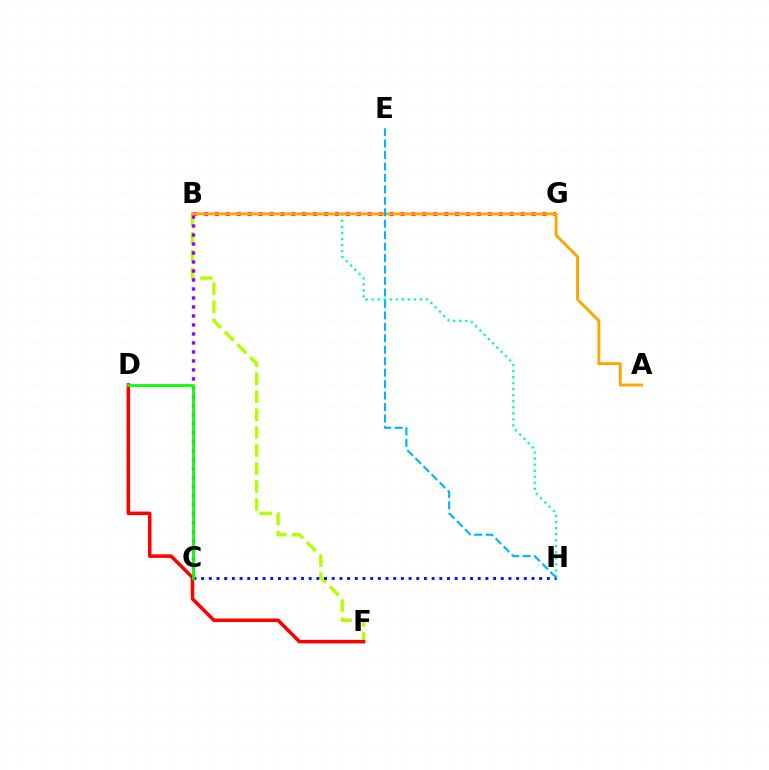{('B', 'F'): [{'color': '#b3ff00', 'line_style': 'dashed', 'thickness': 2.44}], ('B', 'H'): [{'color': '#00ff9d', 'line_style': 'dotted', 'thickness': 1.64}], ('D', 'F'): [{'color': '#ff0000', 'line_style': 'solid', 'thickness': 2.54}], ('B', 'G'): [{'color': '#ff00bd', 'line_style': 'dotted', 'thickness': 2.97}], ('B', 'C'): [{'color': '#9b00ff', 'line_style': 'dotted', 'thickness': 2.44}], ('C', 'H'): [{'color': '#0010ff', 'line_style': 'dotted', 'thickness': 2.09}], ('A', 'B'): [{'color': '#ffa500', 'line_style': 'solid', 'thickness': 2.1}], ('E', 'H'): [{'color': '#00b5ff', 'line_style': 'dashed', 'thickness': 1.56}], ('C', 'D'): [{'color': '#08ff00', 'line_style': 'solid', 'thickness': 2.02}]}